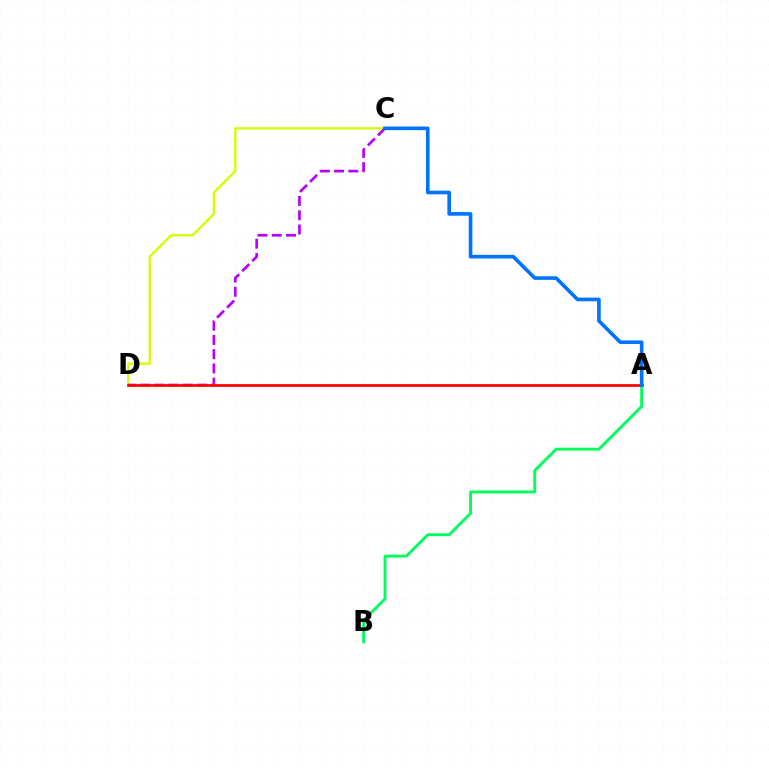{('A', 'B'): [{'color': '#00ff5c', 'line_style': 'solid', 'thickness': 2.08}], ('C', 'D'): [{'color': '#d1ff00', 'line_style': 'solid', 'thickness': 1.67}, {'color': '#b900ff', 'line_style': 'dashed', 'thickness': 1.93}], ('A', 'D'): [{'color': '#ff0000', 'line_style': 'solid', 'thickness': 1.97}], ('A', 'C'): [{'color': '#0074ff', 'line_style': 'solid', 'thickness': 2.61}]}